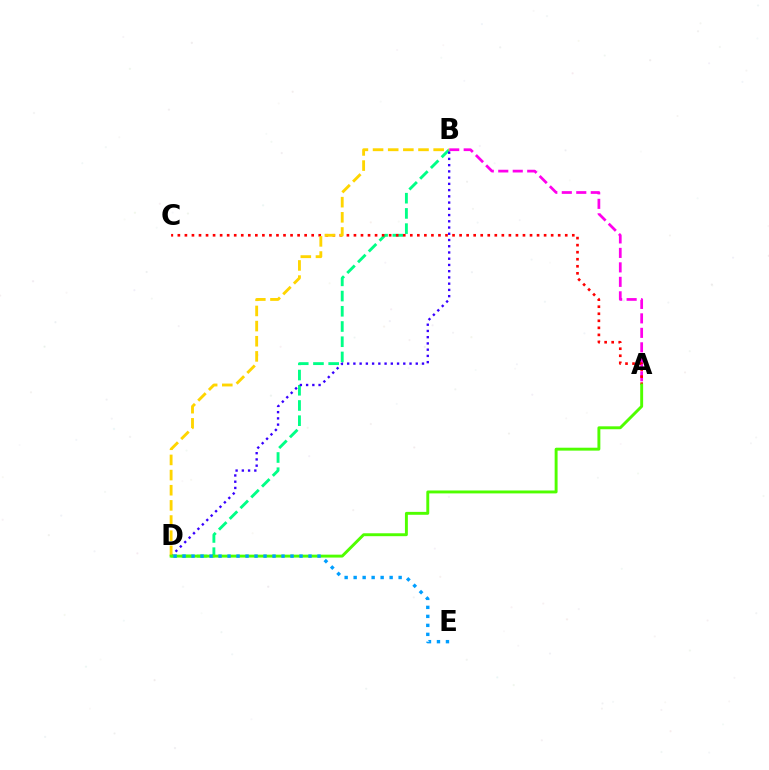{('B', 'D'): [{'color': '#00ff86', 'line_style': 'dashed', 'thickness': 2.07}, {'color': '#3700ff', 'line_style': 'dotted', 'thickness': 1.69}, {'color': '#ffd500', 'line_style': 'dashed', 'thickness': 2.06}], ('A', 'B'): [{'color': '#ff00ed', 'line_style': 'dashed', 'thickness': 1.97}], ('A', 'C'): [{'color': '#ff0000', 'line_style': 'dotted', 'thickness': 1.91}], ('A', 'D'): [{'color': '#4fff00', 'line_style': 'solid', 'thickness': 2.1}], ('D', 'E'): [{'color': '#009eff', 'line_style': 'dotted', 'thickness': 2.44}]}